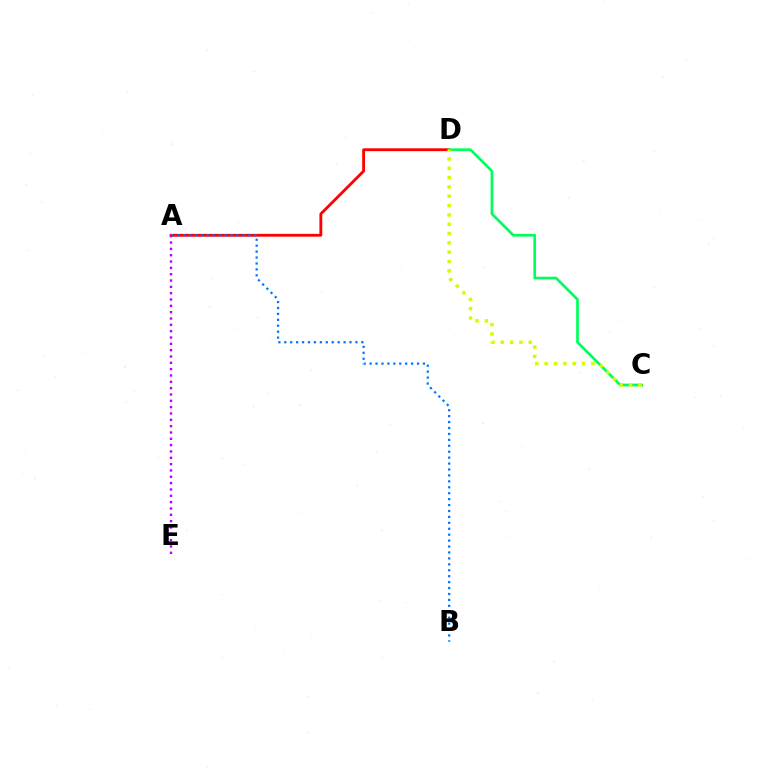{('A', 'D'): [{'color': '#ff0000', 'line_style': 'solid', 'thickness': 2.04}], ('A', 'B'): [{'color': '#0074ff', 'line_style': 'dotted', 'thickness': 1.61}], ('A', 'E'): [{'color': '#b900ff', 'line_style': 'dotted', 'thickness': 1.72}], ('C', 'D'): [{'color': '#00ff5c', 'line_style': 'solid', 'thickness': 1.95}, {'color': '#d1ff00', 'line_style': 'dotted', 'thickness': 2.53}]}